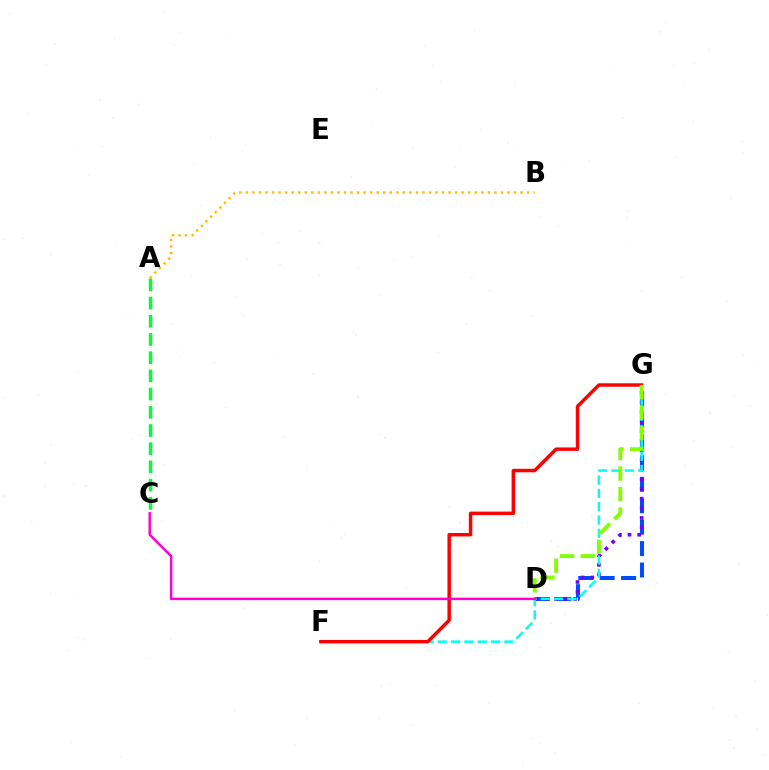{('D', 'G'): [{'color': '#004bff', 'line_style': 'dashed', 'thickness': 2.91}, {'color': '#7200ff', 'line_style': 'dotted', 'thickness': 2.62}, {'color': '#84ff00', 'line_style': 'dashed', 'thickness': 2.79}], ('F', 'G'): [{'color': '#00fff6', 'line_style': 'dashed', 'thickness': 1.81}, {'color': '#ff0000', 'line_style': 'solid', 'thickness': 2.49}], ('C', 'D'): [{'color': '#ff00cf', 'line_style': 'solid', 'thickness': 1.77}], ('A', 'C'): [{'color': '#00ff39', 'line_style': 'dashed', 'thickness': 2.47}], ('A', 'B'): [{'color': '#ffbd00', 'line_style': 'dotted', 'thickness': 1.78}]}